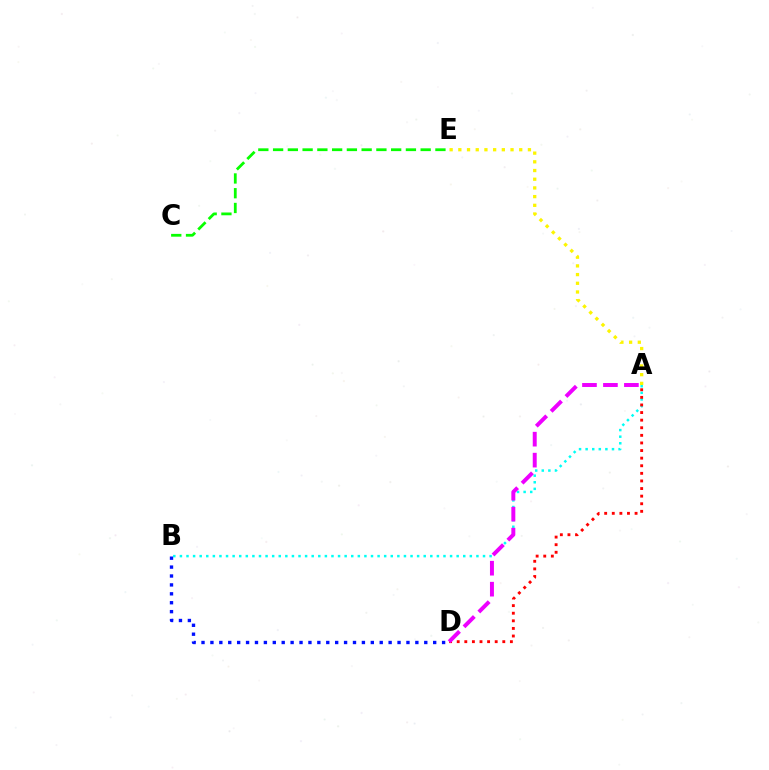{('A', 'B'): [{'color': '#00fff6', 'line_style': 'dotted', 'thickness': 1.79}], ('A', 'E'): [{'color': '#fcf500', 'line_style': 'dotted', 'thickness': 2.36}], ('B', 'D'): [{'color': '#0010ff', 'line_style': 'dotted', 'thickness': 2.42}], ('A', 'D'): [{'color': '#ff0000', 'line_style': 'dotted', 'thickness': 2.06}, {'color': '#ee00ff', 'line_style': 'dashed', 'thickness': 2.85}], ('C', 'E'): [{'color': '#08ff00', 'line_style': 'dashed', 'thickness': 2.0}]}